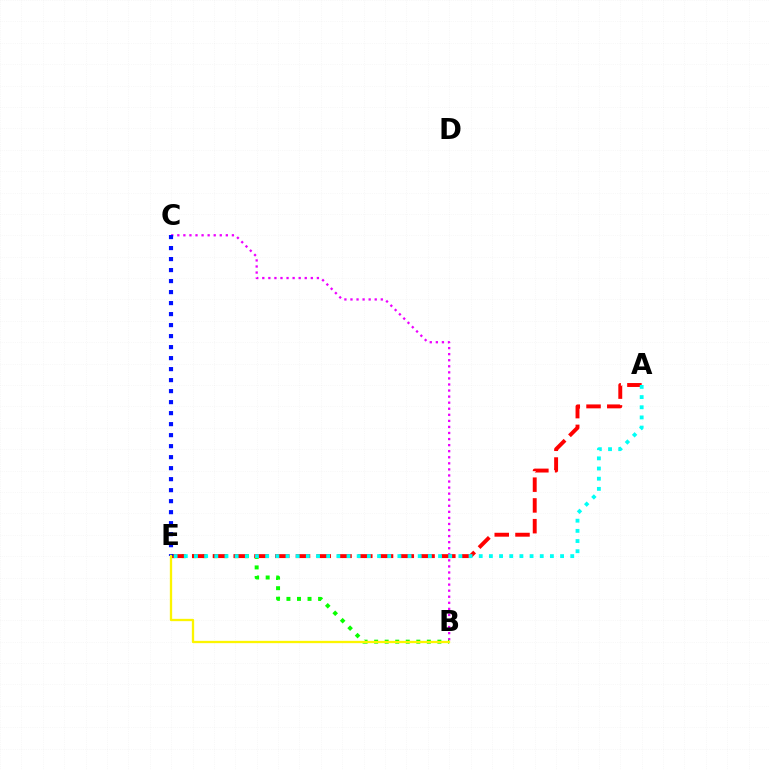{('B', 'C'): [{'color': '#ee00ff', 'line_style': 'dotted', 'thickness': 1.65}], ('B', 'E'): [{'color': '#08ff00', 'line_style': 'dotted', 'thickness': 2.86}, {'color': '#fcf500', 'line_style': 'solid', 'thickness': 1.66}], ('A', 'E'): [{'color': '#ff0000', 'line_style': 'dashed', 'thickness': 2.82}, {'color': '#00fff6', 'line_style': 'dotted', 'thickness': 2.76}], ('C', 'E'): [{'color': '#0010ff', 'line_style': 'dotted', 'thickness': 2.99}]}